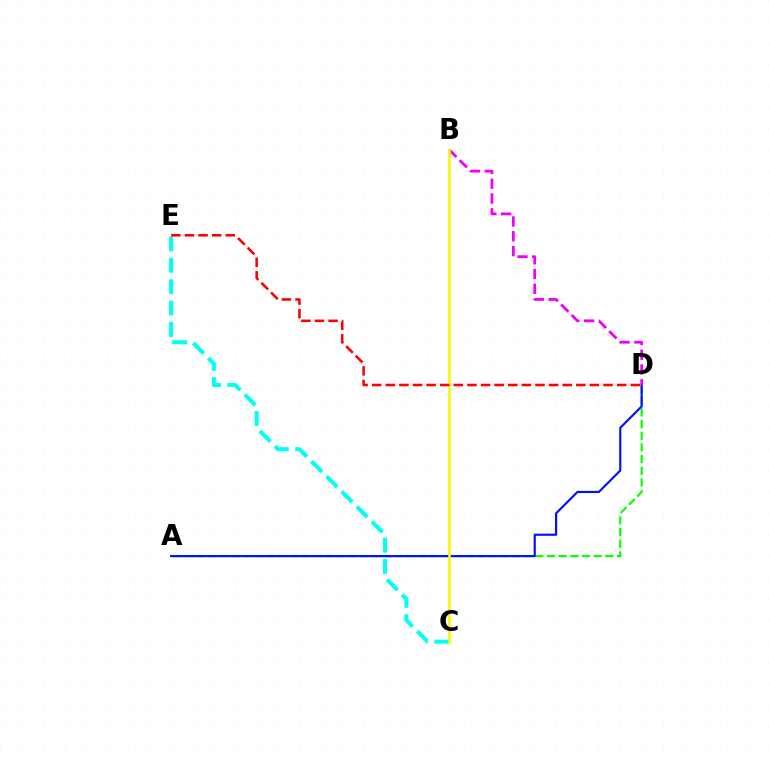{('A', 'D'): [{'color': '#08ff00', 'line_style': 'dashed', 'thickness': 1.59}, {'color': '#0010ff', 'line_style': 'solid', 'thickness': 1.55}], ('C', 'E'): [{'color': '#00fff6', 'line_style': 'dashed', 'thickness': 2.9}], ('B', 'D'): [{'color': '#ee00ff', 'line_style': 'dashed', 'thickness': 2.01}], ('B', 'C'): [{'color': '#fcf500', 'line_style': 'solid', 'thickness': 1.87}], ('D', 'E'): [{'color': '#ff0000', 'line_style': 'dashed', 'thickness': 1.85}]}